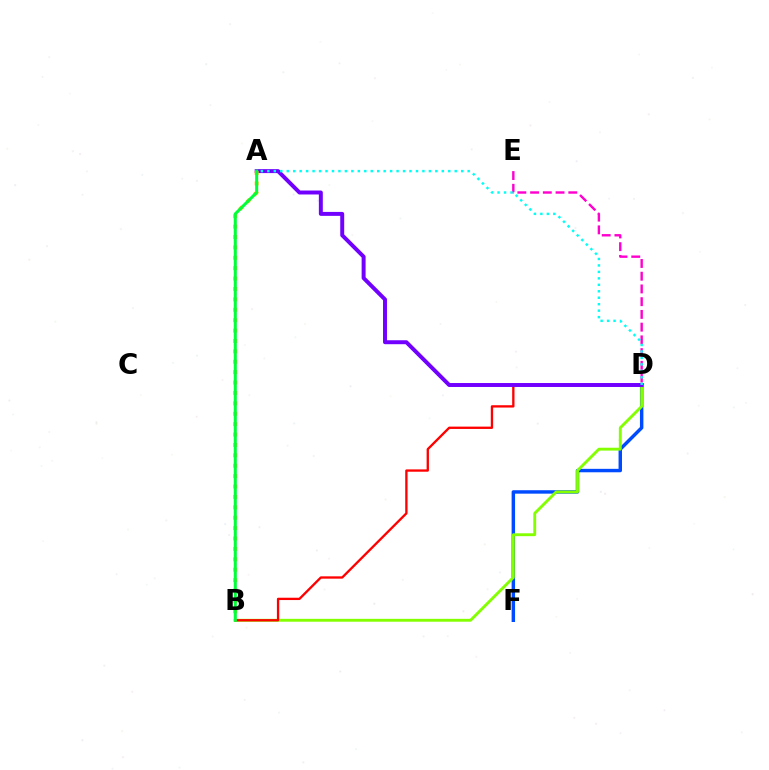{('D', 'E'): [{'color': '#ff00cf', 'line_style': 'dashed', 'thickness': 1.73}], ('D', 'F'): [{'color': '#004bff', 'line_style': 'solid', 'thickness': 2.48}], ('B', 'D'): [{'color': '#84ff00', 'line_style': 'solid', 'thickness': 2.07}, {'color': '#ff0000', 'line_style': 'solid', 'thickness': 1.67}], ('A', 'D'): [{'color': '#7200ff', 'line_style': 'solid', 'thickness': 2.85}, {'color': '#00fff6', 'line_style': 'dotted', 'thickness': 1.76}], ('A', 'B'): [{'color': '#ffbd00', 'line_style': 'dotted', 'thickness': 2.82}, {'color': '#00ff39', 'line_style': 'solid', 'thickness': 2.18}]}